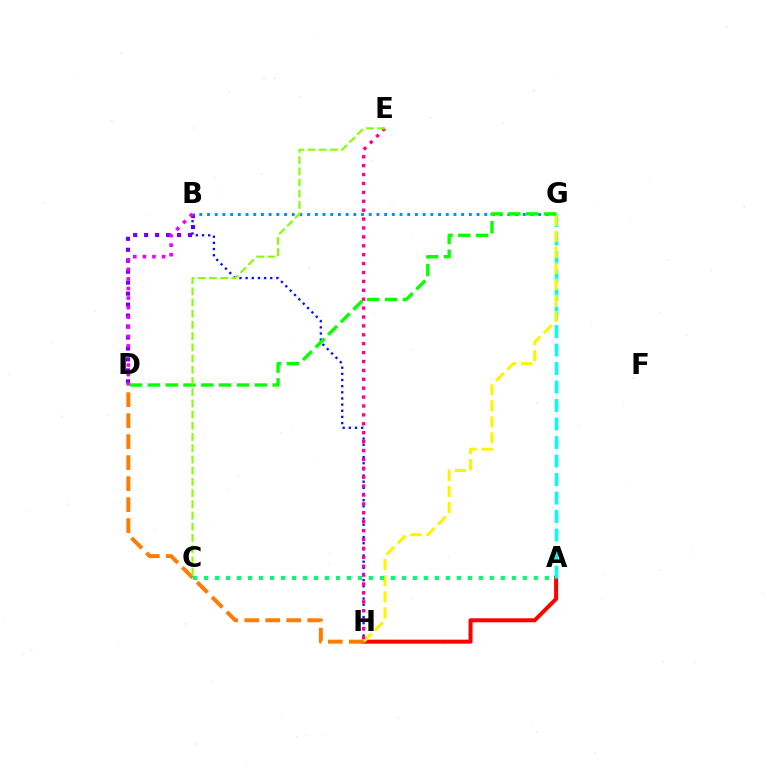{('A', 'H'): [{'color': '#ff0000', 'line_style': 'solid', 'thickness': 2.88}], ('B', 'D'): [{'color': '#7200ff', 'line_style': 'dotted', 'thickness': 2.98}, {'color': '#ee00ff', 'line_style': 'dotted', 'thickness': 2.6}], ('B', 'H'): [{'color': '#0010ff', 'line_style': 'dotted', 'thickness': 1.67}], ('B', 'G'): [{'color': '#008cff', 'line_style': 'dotted', 'thickness': 2.09}], ('A', 'G'): [{'color': '#00fff6', 'line_style': 'dashed', 'thickness': 2.51}], ('G', 'H'): [{'color': '#fcf500', 'line_style': 'dashed', 'thickness': 2.18}], ('D', 'G'): [{'color': '#08ff00', 'line_style': 'dashed', 'thickness': 2.42}], ('D', 'H'): [{'color': '#ff7c00', 'line_style': 'dashed', 'thickness': 2.85}], ('A', 'C'): [{'color': '#00ff74', 'line_style': 'dotted', 'thickness': 2.99}], ('E', 'H'): [{'color': '#ff0094', 'line_style': 'dotted', 'thickness': 2.42}], ('C', 'E'): [{'color': '#84ff00', 'line_style': 'dashed', 'thickness': 1.52}]}